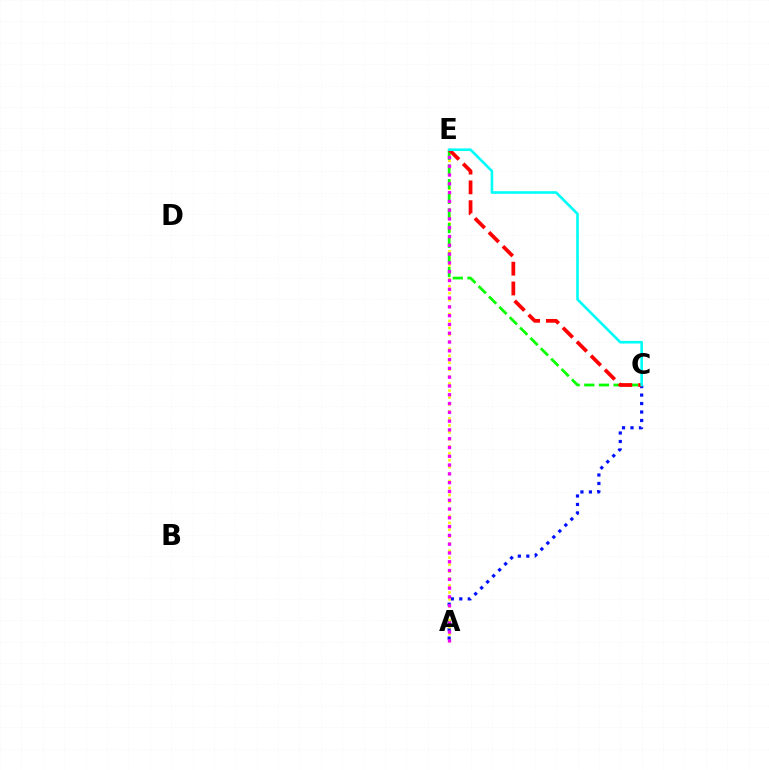{('A', 'C'): [{'color': '#0010ff', 'line_style': 'dotted', 'thickness': 2.3}], ('A', 'E'): [{'color': '#fcf500', 'line_style': 'dotted', 'thickness': 1.89}, {'color': '#ee00ff', 'line_style': 'dotted', 'thickness': 2.39}], ('C', 'E'): [{'color': '#08ff00', 'line_style': 'dashed', 'thickness': 1.99}, {'color': '#ff0000', 'line_style': 'dashed', 'thickness': 2.69}, {'color': '#00fff6', 'line_style': 'solid', 'thickness': 1.89}]}